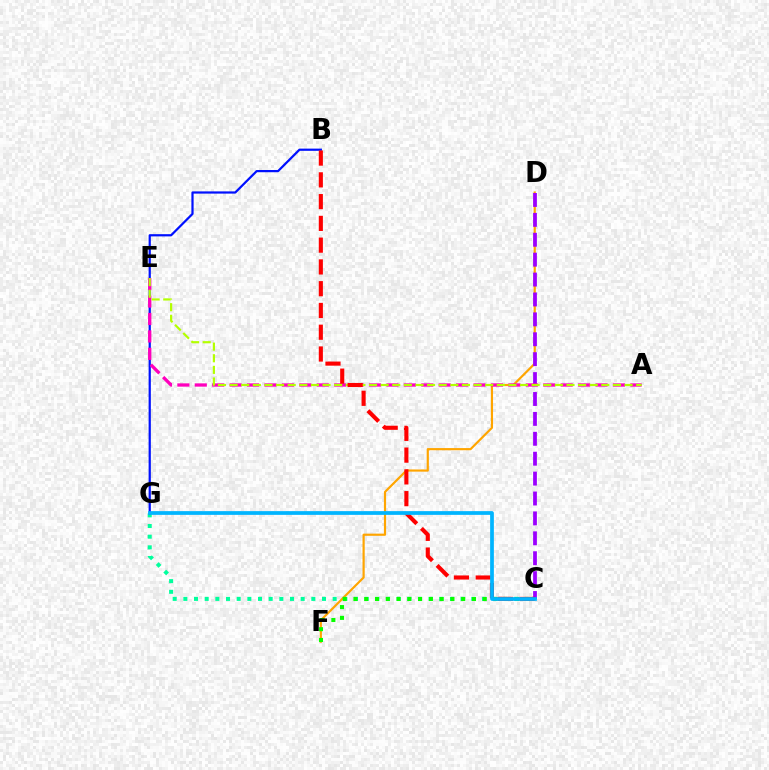{('D', 'F'): [{'color': '#ffa500', 'line_style': 'solid', 'thickness': 1.57}], ('C', 'G'): [{'color': '#00ff9d', 'line_style': 'dotted', 'thickness': 2.9}, {'color': '#00b5ff', 'line_style': 'solid', 'thickness': 2.68}], ('B', 'G'): [{'color': '#0010ff', 'line_style': 'solid', 'thickness': 1.6}], ('C', 'D'): [{'color': '#9b00ff', 'line_style': 'dashed', 'thickness': 2.7}], ('C', 'F'): [{'color': '#08ff00', 'line_style': 'dotted', 'thickness': 2.93}], ('A', 'E'): [{'color': '#ff00bd', 'line_style': 'dashed', 'thickness': 2.37}, {'color': '#b3ff00', 'line_style': 'dashed', 'thickness': 1.58}], ('B', 'C'): [{'color': '#ff0000', 'line_style': 'dashed', 'thickness': 2.96}]}